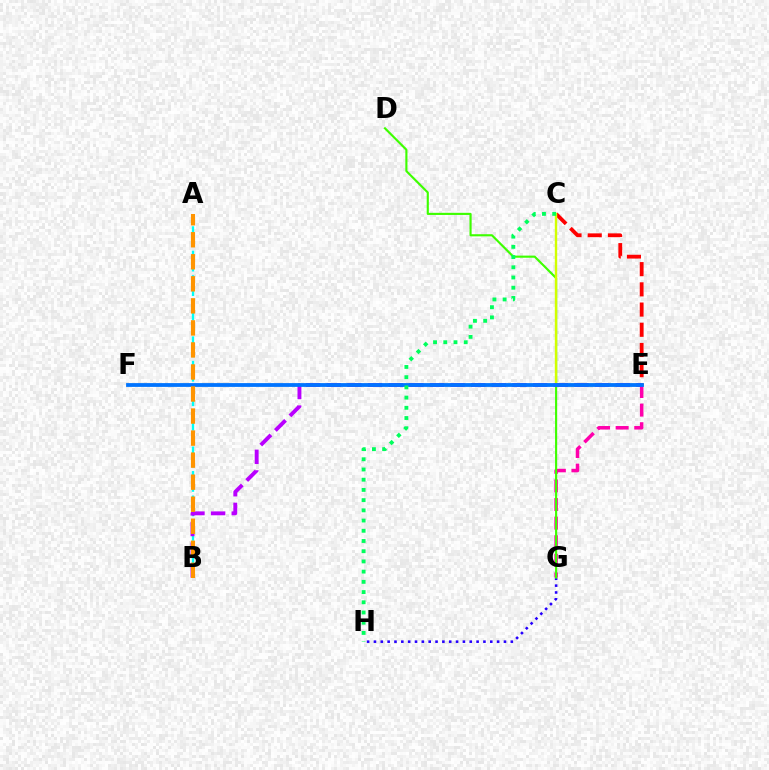{('G', 'H'): [{'color': '#2500ff', 'line_style': 'dotted', 'thickness': 1.86}], ('C', 'E'): [{'color': '#ff0000', 'line_style': 'dashed', 'thickness': 2.74}, {'color': '#d1ff00', 'line_style': 'solid', 'thickness': 1.71}], ('E', 'G'): [{'color': '#ff00ac', 'line_style': 'dashed', 'thickness': 2.53}], ('A', 'B'): [{'color': '#00fff6', 'line_style': 'dashed', 'thickness': 1.66}, {'color': '#ff9400', 'line_style': 'dashed', 'thickness': 2.99}], ('D', 'G'): [{'color': '#3dff00', 'line_style': 'solid', 'thickness': 1.54}], ('B', 'E'): [{'color': '#b900ff', 'line_style': 'dashed', 'thickness': 2.8}], ('E', 'F'): [{'color': '#0074ff', 'line_style': 'solid', 'thickness': 2.73}], ('C', 'H'): [{'color': '#00ff5c', 'line_style': 'dotted', 'thickness': 2.78}]}